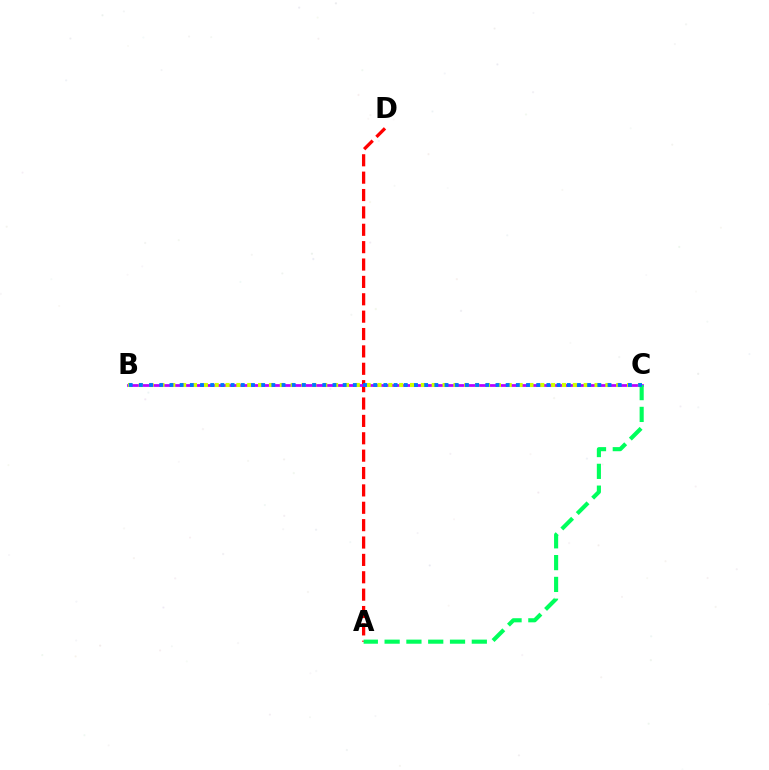{('A', 'D'): [{'color': '#ff0000', 'line_style': 'dashed', 'thickness': 2.36}], ('B', 'C'): [{'color': '#b900ff', 'line_style': 'solid', 'thickness': 1.98}, {'color': '#d1ff00', 'line_style': 'dotted', 'thickness': 2.95}, {'color': '#0074ff', 'line_style': 'dotted', 'thickness': 2.77}], ('A', 'C'): [{'color': '#00ff5c', 'line_style': 'dashed', 'thickness': 2.96}]}